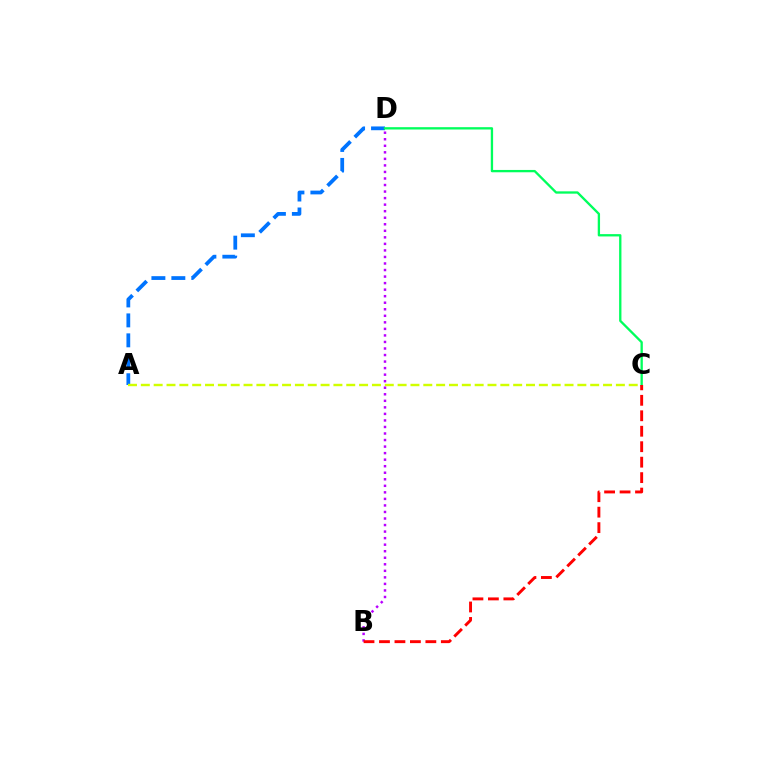{('A', 'D'): [{'color': '#0074ff', 'line_style': 'dashed', 'thickness': 2.71}], ('A', 'C'): [{'color': '#d1ff00', 'line_style': 'dashed', 'thickness': 1.74}], ('C', 'D'): [{'color': '#00ff5c', 'line_style': 'solid', 'thickness': 1.67}], ('B', 'D'): [{'color': '#b900ff', 'line_style': 'dotted', 'thickness': 1.78}], ('B', 'C'): [{'color': '#ff0000', 'line_style': 'dashed', 'thickness': 2.1}]}